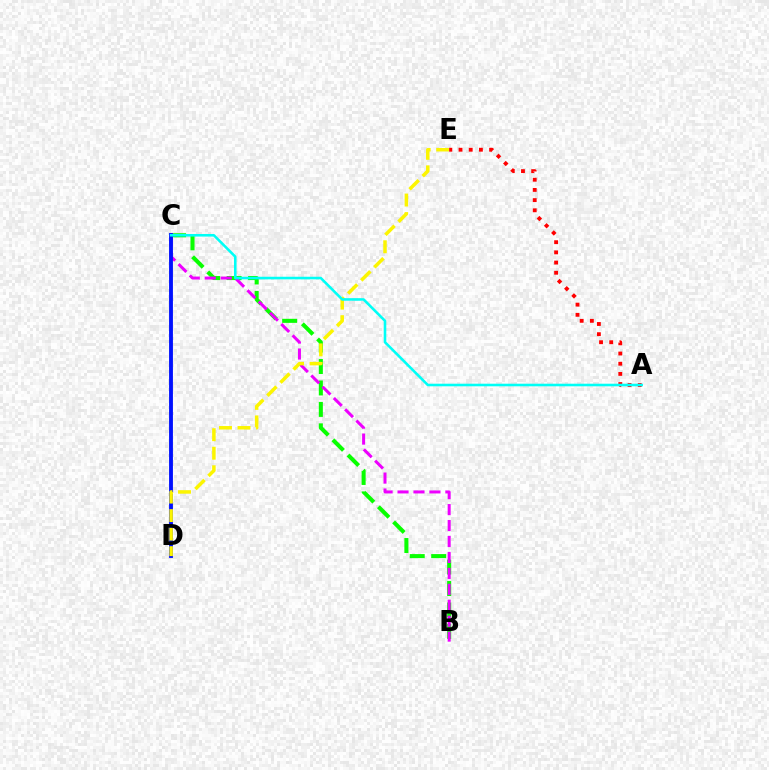{('B', 'C'): [{'color': '#08ff00', 'line_style': 'dashed', 'thickness': 2.91}, {'color': '#ee00ff', 'line_style': 'dashed', 'thickness': 2.17}], ('C', 'D'): [{'color': '#0010ff', 'line_style': 'solid', 'thickness': 2.77}], ('D', 'E'): [{'color': '#fcf500', 'line_style': 'dashed', 'thickness': 2.52}], ('A', 'E'): [{'color': '#ff0000', 'line_style': 'dotted', 'thickness': 2.77}], ('A', 'C'): [{'color': '#00fff6', 'line_style': 'solid', 'thickness': 1.86}]}